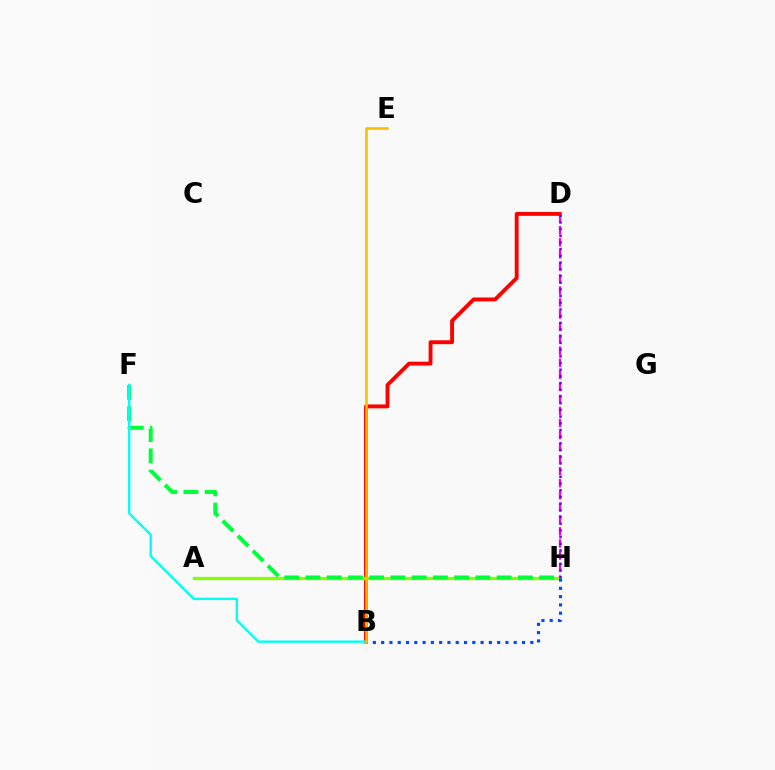{('D', 'H'): [{'color': '#ff00cf', 'line_style': 'dashed', 'thickness': 1.64}, {'color': '#7200ff', 'line_style': 'dotted', 'thickness': 1.82}], ('B', 'D'): [{'color': '#ff0000', 'line_style': 'solid', 'thickness': 2.79}], ('A', 'H'): [{'color': '#84ff00', 'line_style': 'solid', 'thickness': 2.34}], ('F', 'H'): [{'color': '#00ff39', 'line_style': 'dashed', 'thickness': 2.89}], ('B', 'H'): [{'color': '#004bff', 'line_style': 'dotted', 'thickness': 2.25}], ('B', 'F'): [{'color': '#00fff6', 'line_style': 'solid', 'thickness': 1.71}], ('B', 'E'): [{'color': '#ffbd00', 'line_style': 'solid', 'thickness': 1.86}]}